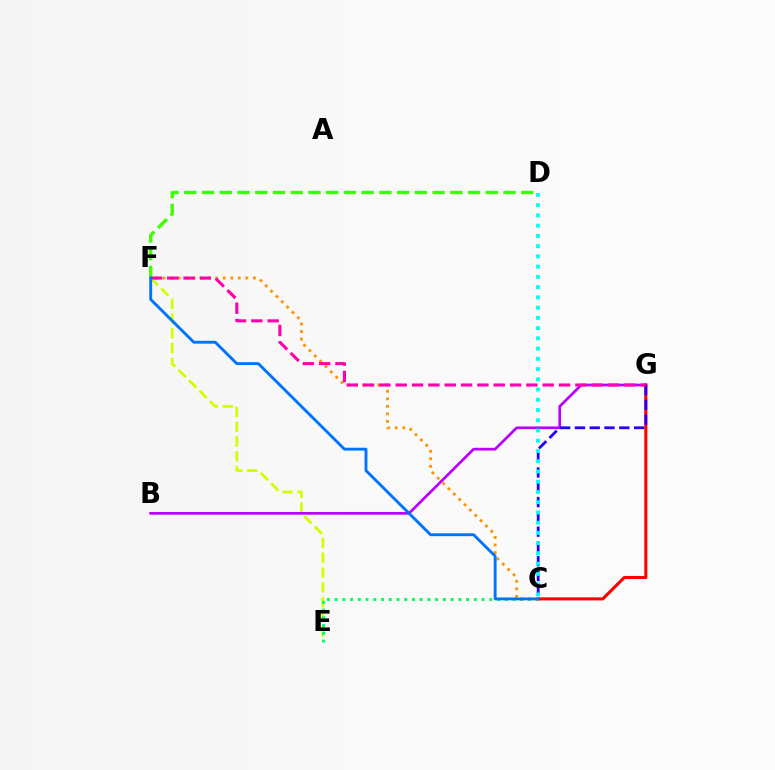{('E', 'F'): [{'color': '#d1ff00', 'line_style': 'dashed', 'thickness': 2.01}], ('D', 'F'): [{'color': '#3dff00', 'line_style': 'dashed', 'thickness': 2.41}], ('B', 'G'): [{'color': '#b900ff', 'line_style': 'solid', 'thickness': 1.94}], ('C', 'E'): [{'color': '#00ff5c', 'line_style': 'dotted', 'thickness': 2.1}], ('C', 'G'): [{'color': '#ff0000', 'line_style': 'solid', 'thickness': 2.21}, {'color': '#2500ff', 'line_style': 'dashed', 'thickness': 2.01}], ('C', 'F'): [{'color': '#ff9400', 'line_style': 'dotted', 'thickness': 2.05}, {'color': '#0074ff', 'line_style': 'solid', 'thickness': 2.07}], ('C', 'D'): [{'color': '#00fff6', 'line_style': 'dotted', 'thickness': 2.78}], ('F', 'G'): [{'color': '#ff00ac', 'line_style': 'dashed', 'thickness': 2.22}]}